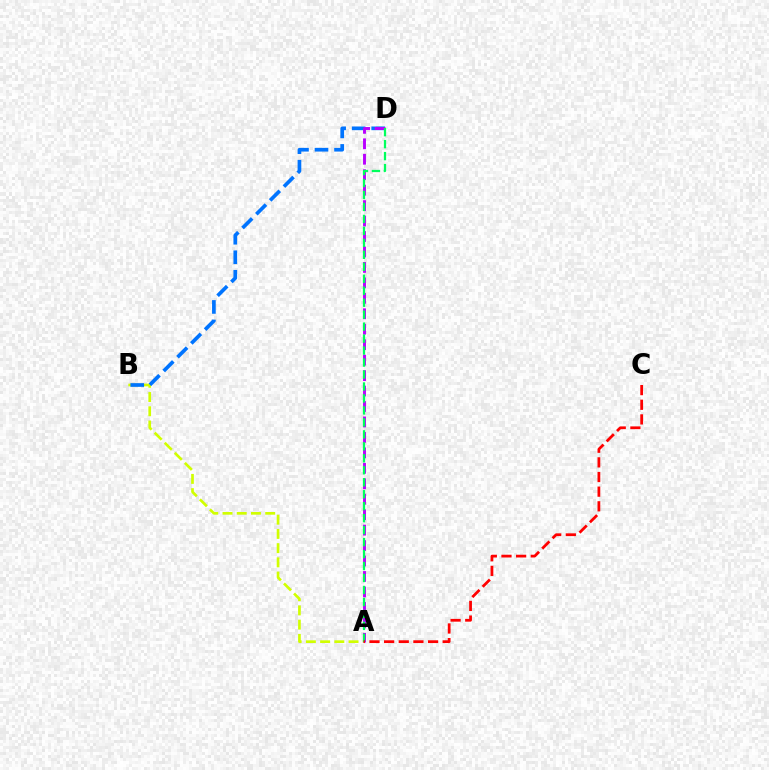{('A', 'B'): [{'color': '#d1ff00', 'line_style': 'dashed', 'thickness': 1.93}], ('B', 'D'): [{'color': '#0074ff', 'line_style': 'dashed', 'thickness': 2.65}], ('A', 'D'): [{'color': '#b900ff', 'line_style': 'dashed', 'thickness': 2.1}, {'color': '#00ff5c', 'line_style': 'dashed', 'thickness': 1.63}], ('A', 'C'): [{'color': '#ff0000', 'line_style': 'dashed', 'thickness': 1.99}]}